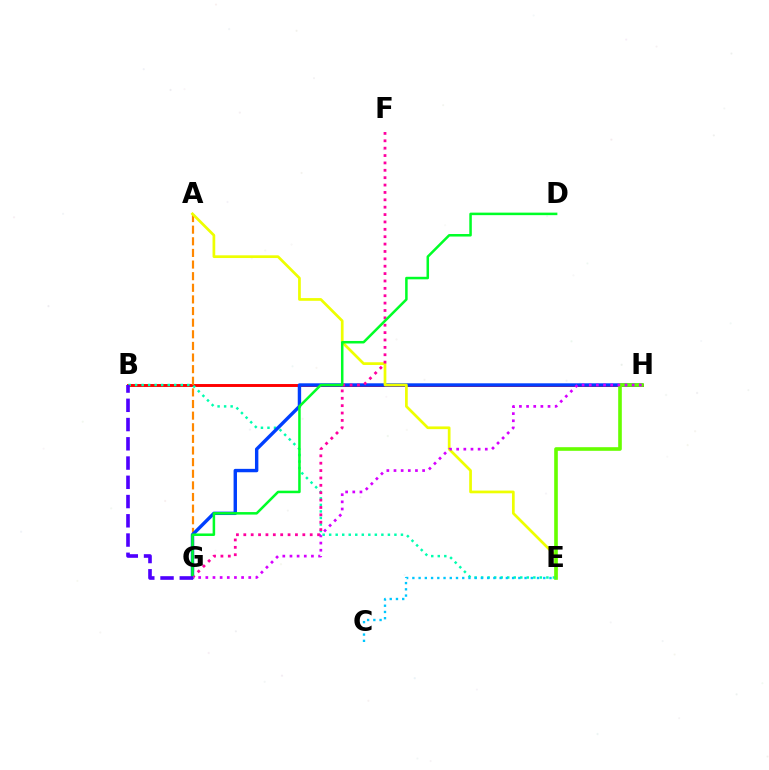{('B', 'H'): [{'color': '#ff0000', 'line_style': 'solid', 'thickness': 2.1}], ('B', 'E'): [{'color': '#00ffaf', 'line_style': 'dotted', 'thickness': 1.77}], ('A', 'G'): [{'color': '#ff8800', 'line_style': 'dashed', 'thickness': 1.58}], ('G', 'H'): [{'color': '#003fff', 'line_style': 'solid', 'thickness': 2.45}, {'color': '#d600ff', 'line_style': 'dotted', 'thickness': 1.94}], ('A', 'E'): [{'color': '#eeff00', 'line_style': 'solid', 'thickness': 1.96}], ('F', 'G'): [{'color': '#ff00a0', 'line_style': 'dotted', 'thickness': 2.0}], ('E', 'H'): [{'color': '#66ff00', 'line_style': 'solid', 'thickness': 2.61}], ('D', 'G'): [{'color': '#00ff27', 'line_style': 'solid', 'thickness': 1.81}], ('C', 'E'): [{'color': '#00c7ff', 'line_style': 'dotted', 'thickness': 1.69}], ('B', 'G'): [{'color': '#4f00ff', 'line_style': 'dashed', 'thickness': 2.61}]}